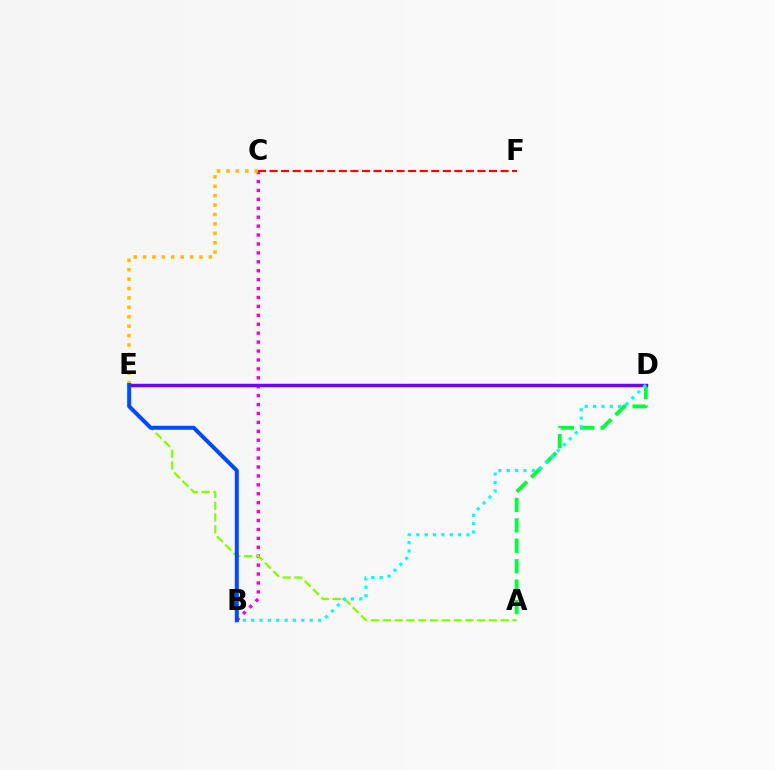{('B', 'C'): [{'color': '#ff00cf', 'line_style': 'dotted', 'thickness': 2.42}], ('C', 'F'): [{'color': '#ff0000', 'line_style': 'dashed', 'thickness': 1.57}], ('A', 'D'): [{'color': '#00ff39', 'line_style': 'dashed', 'thickness': 2.77}], ('D', 'E'): [{'color': '#7200ff', 'line_style': 'solid', 'thickness': 2.48}], ('A', 'E'): [{'color': '#84ff00', 'line_style': 'dashed', 'thickness': 1.6}], ('B', 'D'): [{'color': '#00fff6', 'line_style': 'dotted', 'thickness': 2.27}], ('C', 'E'): [{'color': '#ffbd00', 'line_style': 'dotted', 'thickness': 2.56}], ('B', 'E'): [{'color': '#004bff', 'line_style': 'solid', 'thickness': 2.87}]}